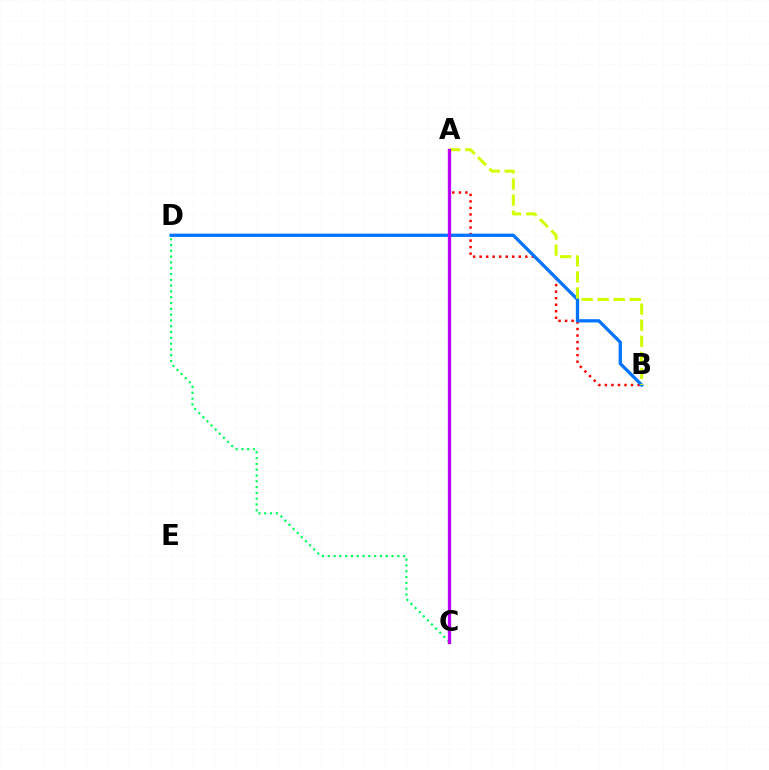{('C', 'D'): [{'color': '#00ff5c', 'line_style': 'dotted', 'thickness': 1.58}], ('A', 'B'): [{'color': '#ff0000', 'line_style': 'dotted', 'thickness': 1.77}, {'color': '#d1ff00', 'line_style': 'dashed', 'thickness': 2.18}], ('B', 'D'): [{'color': '#0074ff', 'line_style': 'solid', 'thickness': 2.36}], ('A', 'C'): [{'color': '#b900ff', 'line_style': 'solid', 'thickness': 2.39}]}